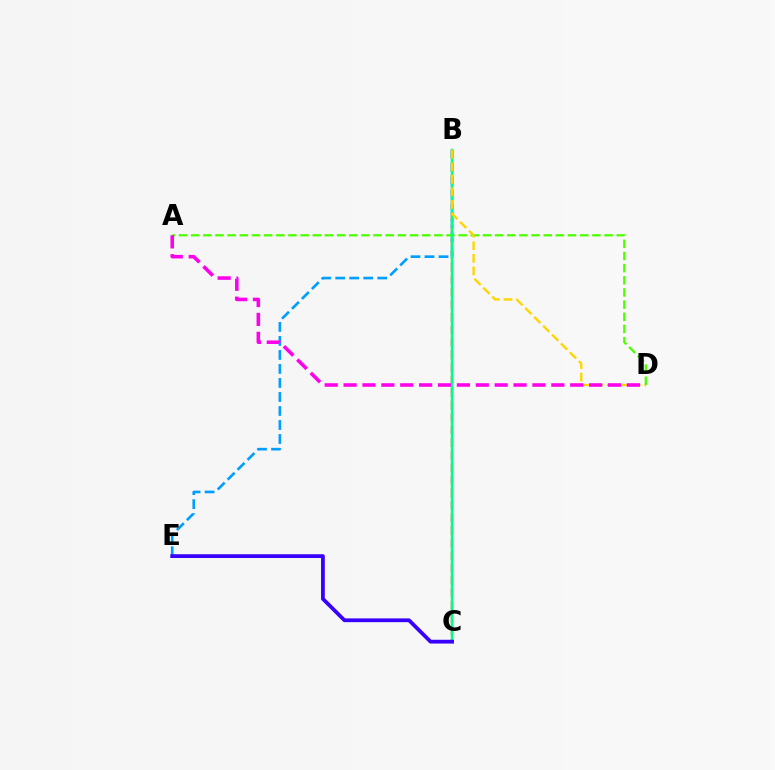{('B', 'C'): [{'color': '#ff0000', 'line_style': 'dashed', 'thickness': 1.7}, {'color': '#00ff86', 'line_style': 'solid', 'thickness': 1.78}], ('B', 'E'): [{'color': '#009eff', 'line_style': 'dashed', 'thickness': 1.9}], ('A', 'D'): [{'color': '#4fff00', 'line_style': 'dashed', 'thickness': 1.65}, {'color': '#ff00ed', 'line_style': 'dashed', 'thickness': 2.57}], ('B', 'D'): [{'color': '#ffd500', 'line_style': 'dashed', 'thickness': 1.71}], ('C', 'E'): [{'color': '#3700ff', 'line_style': 'solid', 'thickness': 2.71}]}